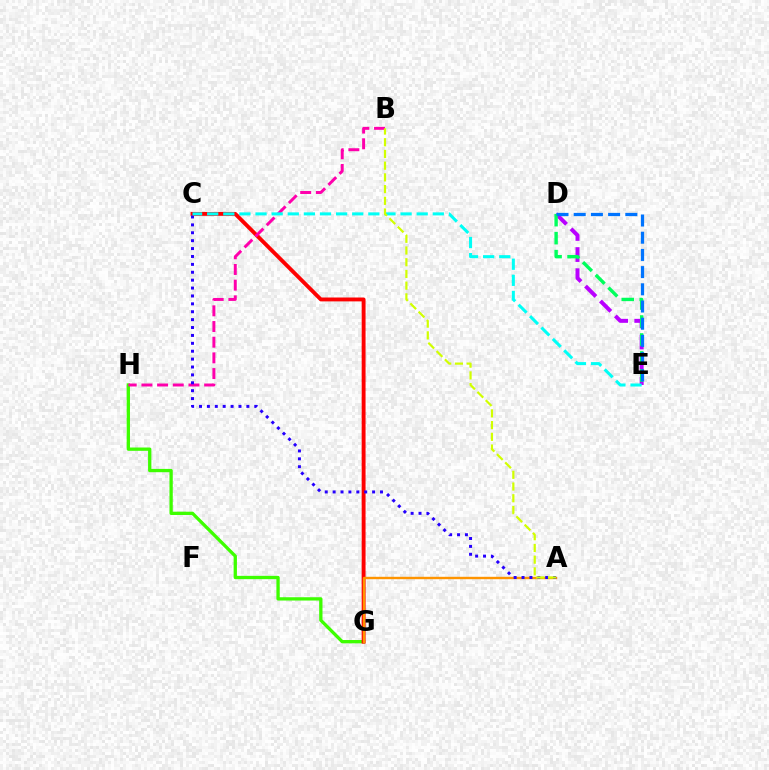{('D', 'E'): [{'color': '#b900ff', 'line_style': 'dashed', 'thickness': 2.86}, {'color': '#00ff5c', 'line_style': 'dashed', 'thickness': 2.44}, {'color': '#0074ff', 'line_style': 'dashed', 'thickness': 2.34}], ('G', 'H'): [{'color': '#3dff00', 'line_style': 'solid', 'thickness': 2.38}], ('C', 'G'): [{'color': '#ff0000', 'line_style': 'solid', 'thickness': 2.79}], ('A', 'G'): [{'color': '#ff9400', 'line_style': 'solid', 'thickness': 1.73}], ('B', 'H'): [{'color': '#ff00ac', 'line_style': 'dashed', 'thickness': 2.13}], ('A', 'C'): [{'color': '#2500ff', 'line_style': 'dotted', 'thickness': 2.15}], ('C', 'E'): [{'color': '#00fff6', 'line_style': 'dashed', 'thickness': 2.19}], ('A', 'B'): [{'color': '#d1ff00', 'line_style': 'dashed', 'thickness': 1.59}]}